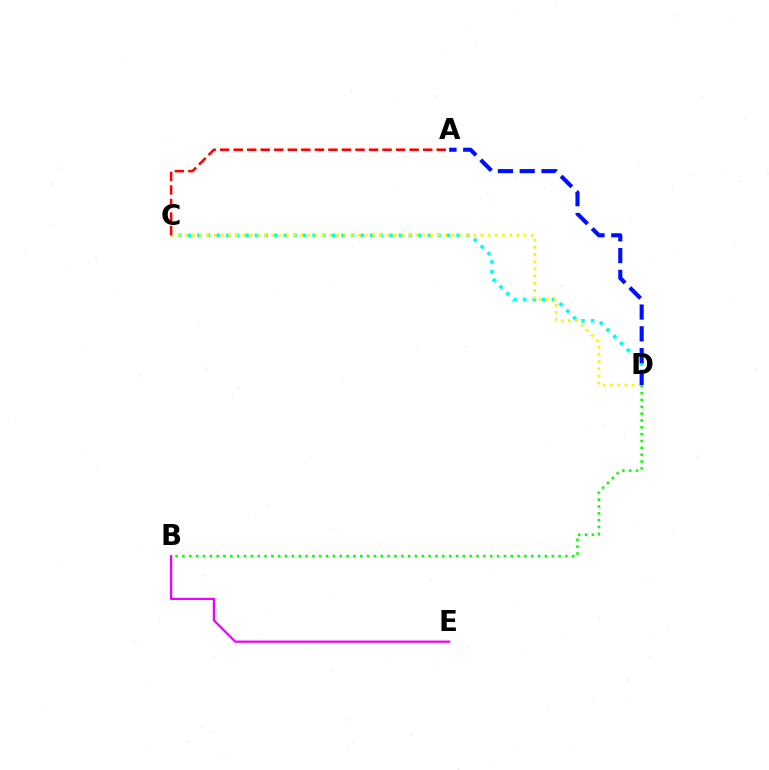{('C', 'D'): [{'color': '#00fff6', 'line_style': 'dotted', 'thickness': 2.61}, {'color': '#fcf500', 'line_style': 'dotted', 'thickness': 1.96}], ('A', 'D'): [{'color': '#0010ff', 'line_style': 'dashed', 'thickness': 2.96}], ('A', 'C'): [{'color': '#ff0000', 'line_style': 'dashed', 'thickness': 1.84}], ('B', 'D'): [{'color': '#08ff00', 'line_style': 'dotted', 'thickness': 1.86}], ('B', 'E'): [{'color': '#ee00ff', 'line_style': 'solid', 'thickness': 1.62}]}